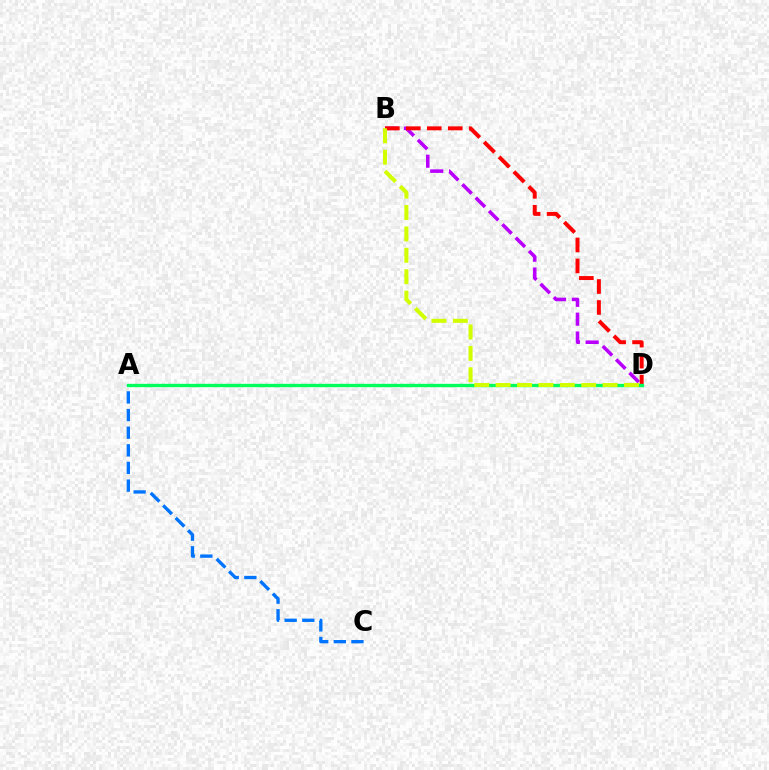{('B', 'D'): [{'color': '#b900ff', 'line_style': 'dashed', 'thickness': 2.56}, {'color': '#ff0000', 'line_style': 'dashed', 'thickness': 2.85}, {'color': '#d1ff00', 'line_style': 'dashed', 'thickness': 2.91}], ('A', 'C'): [{'color': '#0074ff', 'line_style': 'dashed', 'thickness': 2.4}], ('A', 'D'): [{'color': '#00ff5c', 'line_style': 'solid', 'thickness': 2.41}]}